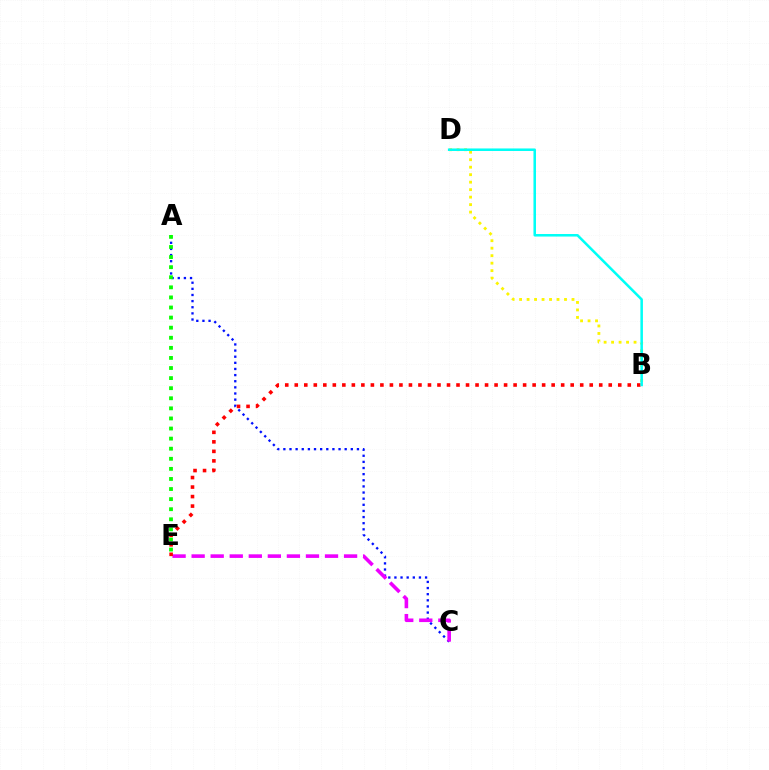{('A', 'C'): [{'color': '#0010ff', 'line_style': 'dotted', 'thickness': 1.67}], ('C', 'E'): [{'color': '#ee00ff', 'line_style': 'dashed', 'thickness': 2.59}], ('A', 'E'): [{'color': '#08ff00', 'line_style': 'dotted', 'thickness': 2.74}], ('B', 'D'): [{'color': '#fcf500', 'line_style': 'dotted', 'thickness': 2.03}, {'color': '#00fff6', 'line_style': 'solid', 'thickness': 1.83}], ('B', 'E'): [{'color': '#ff0000', 'line_style': 'dotted', 'thickness': 2.59}]}